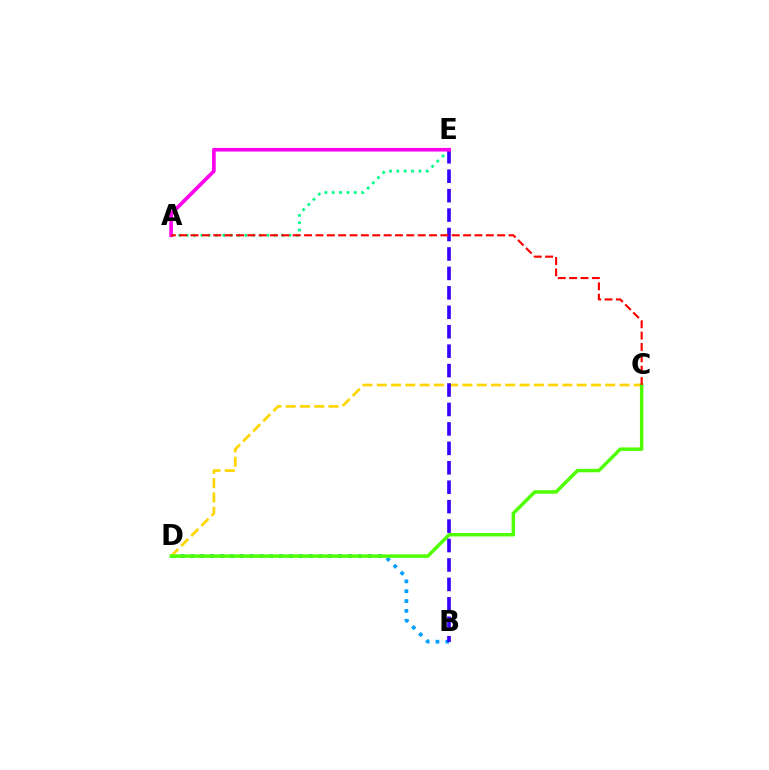{('A', 'E'): [{'color': '#00ff86', 'line_style': 'dotted', 'thickness': 2.0}, {'color': '#ff00ed', 'line_style': 'solid', 'thickness': 2.62}], ('B', 'D'): [{'color': '#009eff', 'line_style': 'dotted', 'thickness': 2.68}], ('C', 'D'): [{'color': '#ffd500', 'line_style': 'dashed', 'thickness': 1.94}, {'color': '#4fff00', 'line_style': 'solid', 'thickness': 2.49}], ('B', 'E'): [{'color': '#3700ff', 'line_style': 'dashed', 'thickness': 2.64}], ('A', 'C'): [{'color': '#ff0000', 'line_style': 'dashed', 'thickness': 1.54}]}